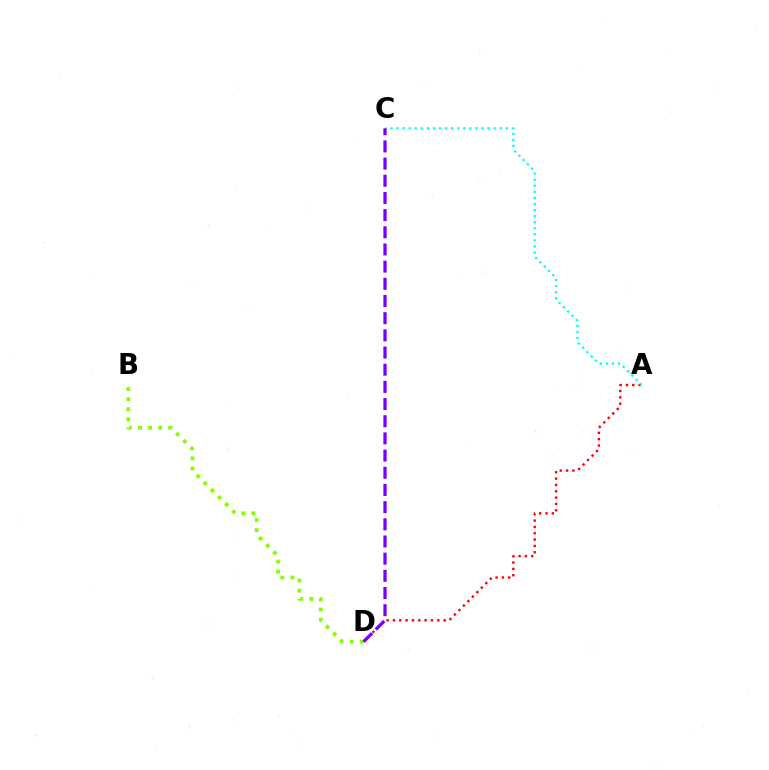{('A', 'D'): [{'color': '#ff0000', 'line_style': 'dotted', 'thickness': 1.72}], ('A', 'C'): [{'color': '#00fff6', 'line_style': 'dotted', 'thickness': 1.65}], ('B', 'D'): [{'color': '#84ff00', 'line_style': 'dotted', 'thickness': 2.74}], ('C', 'D'): [{'color': '#7200ff', 'line_style': 'dashed', 'thickness': 2.33}]}